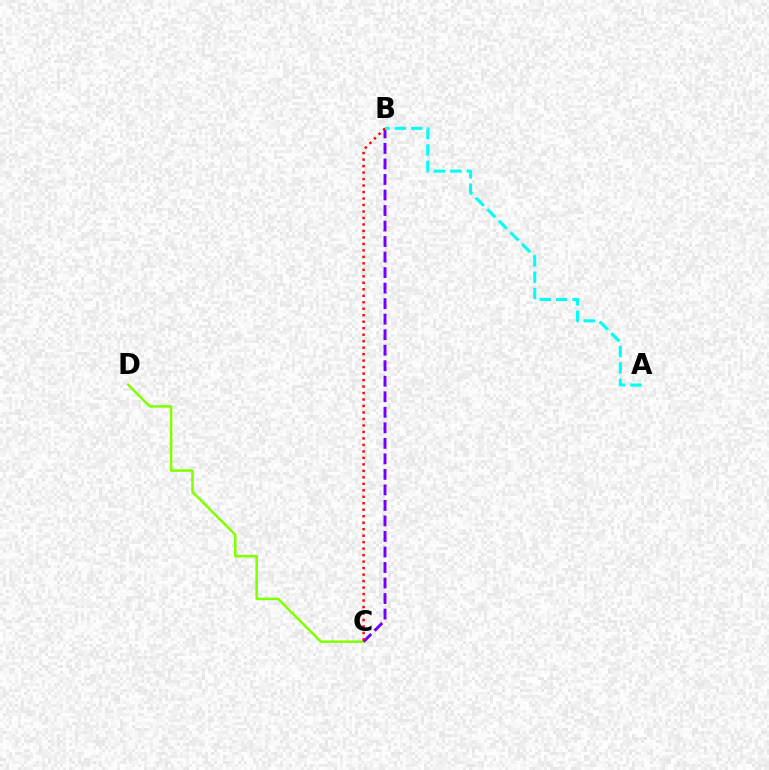{('C', 'D'): [{'color': '#84ff00', 'line_style': 'solid', 'thickness': 1.83}], ('B', 'C'): [{'color': '#7200ff', 'line_style': 'dashed', 'thickness': 2.11}, {'color': '#ff0000', 'line_style': 'dotted', 'thickness': 1.76}], ('A', 'B'): [{'color': '#00fff6', 'line_style': 'dashed', 'thickness': 2.22}]}